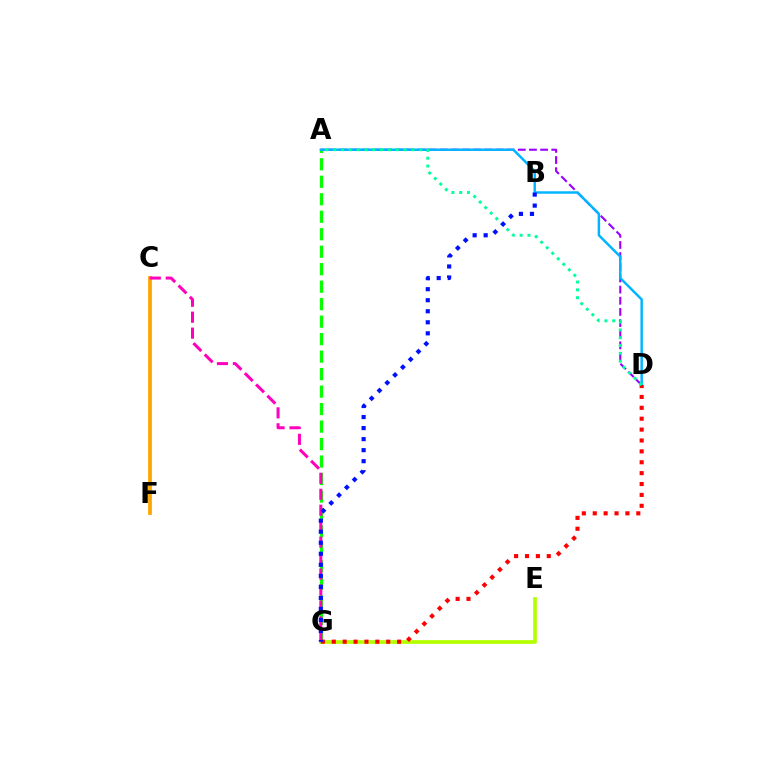{('A', 'D'): [{'color': '#9b00ff', 'line_style': 'dashed', 'thickness': 1.52}, {'color': '#00b5ff', 'line_style': 'solid', 'thickness': 1.78}, {'color': '#00ff9d', 'line_style': 'dotted', 'thickness': 2.12}], ('E', 'G'): [{'color': '#b3ff00', 'line_style': 'solid', 'thickness': 2.67}], ('C', 'F'): [{'color': '#ffa500', 'line_style': 'solid', 'thickness': 2.72}], ('A', 'G'): [{'color': '#08ff00', 'line_style': 'dashed', 'thickness': 2.38}], ('D', 'G'): [{'color': '#ff0000', 'line_style': 'dotted', 'thickness': 2.96}], ('C', 'G'): [{'color': '#ff00bd', 'line_style': 'dashed', 'thickness': 2.17}], ('B', 'G'): [{'color': '#0010ff', 'line_style': 'dotted', 'thickness': 3.0}]}